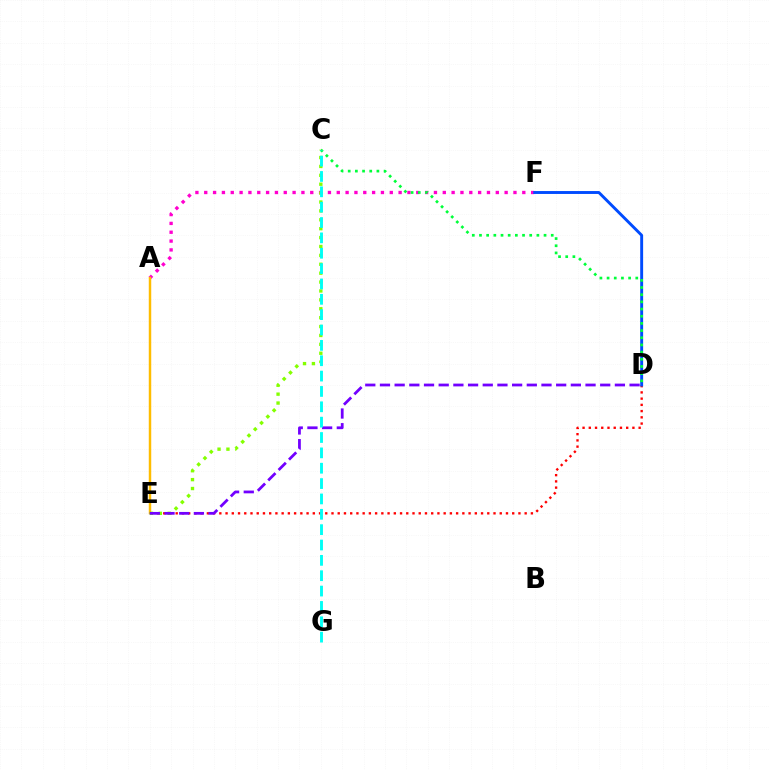{('A', 'F'): [{'color': '#ff00cf', 'line_style': 'dotted', 'thickness': 2.4}], ('D', 'E'): [{'color': '#ff0000', 'line_style': 'dotted', 'thickness': 1.69}, {'color': '#7200ff', 'line_style': 'dashed', 'thickness': 1.99}], ('A', 'E'): [{'color': '#ffbd00', 'line_style': 'solid', 'thickness': 1.77}], ('D', 'F'): [{'color': '#004bff', 'line_style': 'solid', 'thickness': 2.1}], ('C', 'E'): [{'color': '#84ff00', 'line_style': 'dotted', 'thickness': 2.42}], ('C', 'D'): [{'color': '#00ff39', 'line_style': 'dotted', 'thickness': 1.95}], ('C', 'G'): [{'color': '#00fff6', 'line_style': 'dashed', 'thickness': 2.09}]}